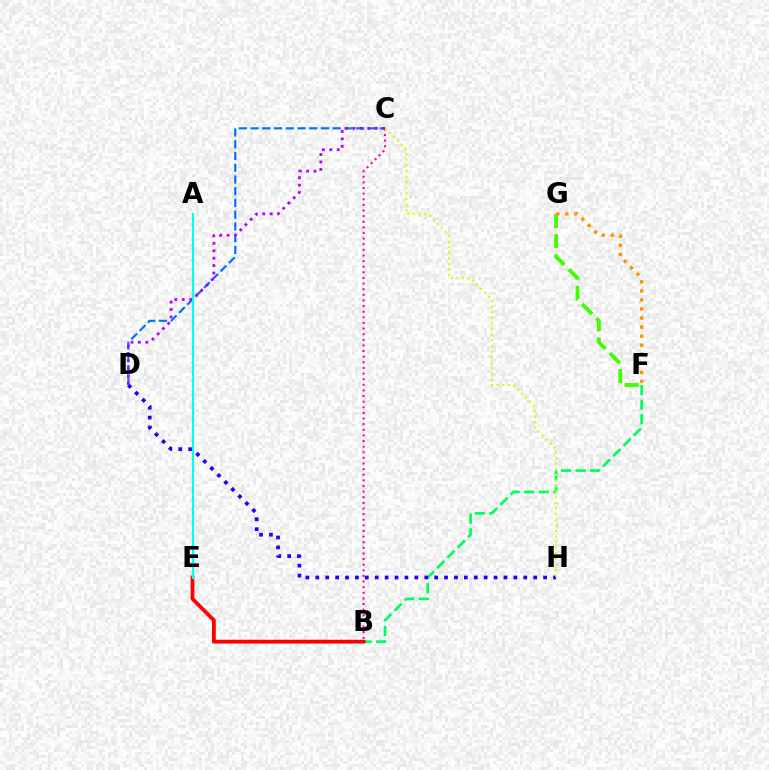{('F', 'G'): [{'color': '#3dff00', 'line_style': 'dashed', 'thickness': 2.74}, {'color': '#ff9400', 'line_style': 'dotted', 'thickness': 2.46}], ('C', 'D'): [{'color': '#0074ff', 'line_style': 'dashed', 'thickness': 1.59}, {'color': '#b900ff', 'line_style': 'dotted', 'thickness': 2.02}], ('B', 'F'): [{'color': '#00ff5c', 'line_style': 'dashed', 'thickness': 1.98}], ('B', 'C'): [{'color': '#ff00ac', 'line_style': 'dotted', 'thickness': 1.53}], ('D', 'H'): [{'color': '#2500ff', 'line_style': 'dotted', 'thickness': 2.69}], ('C', 'H'): [{'color': '#d1ff00', 'line_style': 'dotted', 'thickness': 1.52}], ('B', 'E'): [{'color': '#ff0000', 'line_style': 'solid', 'thickness': 2.72}], ('A', 'E'): [{'color': '#00fff6', 'line_style': 'solid', 'thickness': 1.62}]}